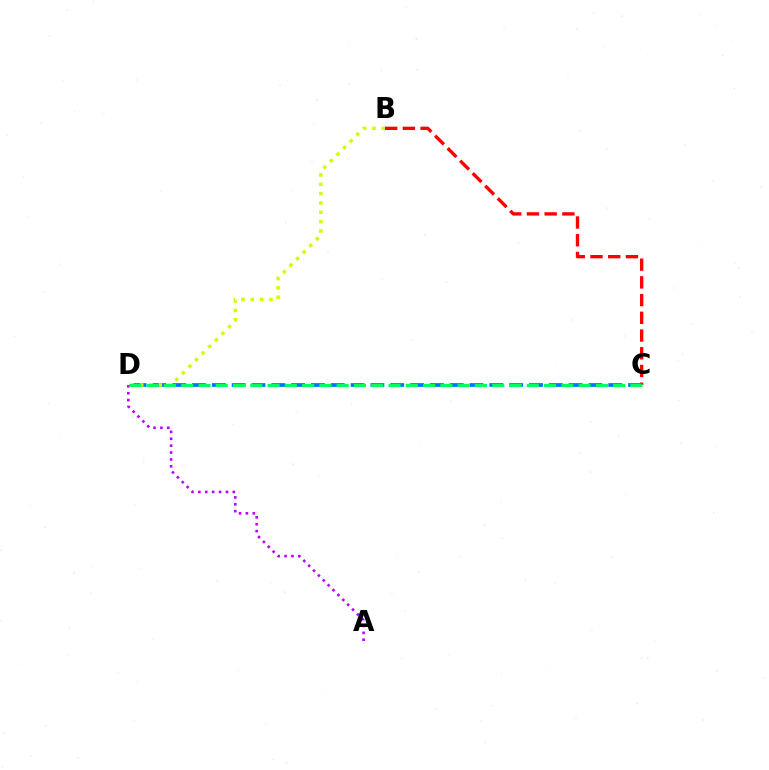{('B', 'C'): [{'color': '#ff0000', 'line_style': 'dashed', 'thickness': 2.41}], ('A', 'D'): [{'color': '#b900ff', 'line_style': 'dotted', 'thickness': 1.87}], ('C', 'D'): [{'color': '#0074ff', 'line_style': 'dashed', 'thickness': 2.69}, {'color': '#00ff5c', 'line_style': 'dashed', 'thickness': 2.35}], ('B', 'D'): [{'color': '#d1ff00', 'line_style': 'dotted', 'thickness': 2.54}]}